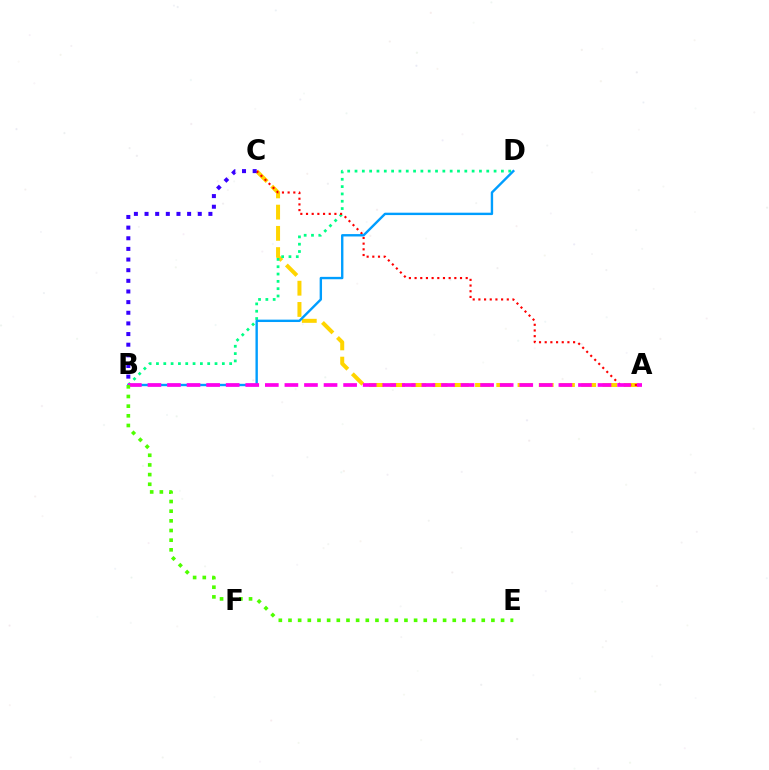{('A', 'C'): [{'color': '#ffd500', 'line_style': 'dashed', 'thickness': 2.88}, {'color': '#ff0000', 'line_style': 'dotted', 'thickness': 1.54}], ('B', 'D'): [{'color': '#00ff86', 'line_style': 'dotted', 'thickness': 1.99}, {'color': '#009eff', 'line_style': 'solid', 'thickness': 1.72}], ('B', 'C'): [{'color': '#3700ff', 'line_style': 'dotted', 'thickness': 2.89}], ('A', 'B'): [{'color': '#ff00ed', 'line_style': 'dashed', 'thickness': 2.66}], ('B', 'E'): [{'color': '#4fff00', 'line_style': 'dotted', 'thickness': 2.63}]}